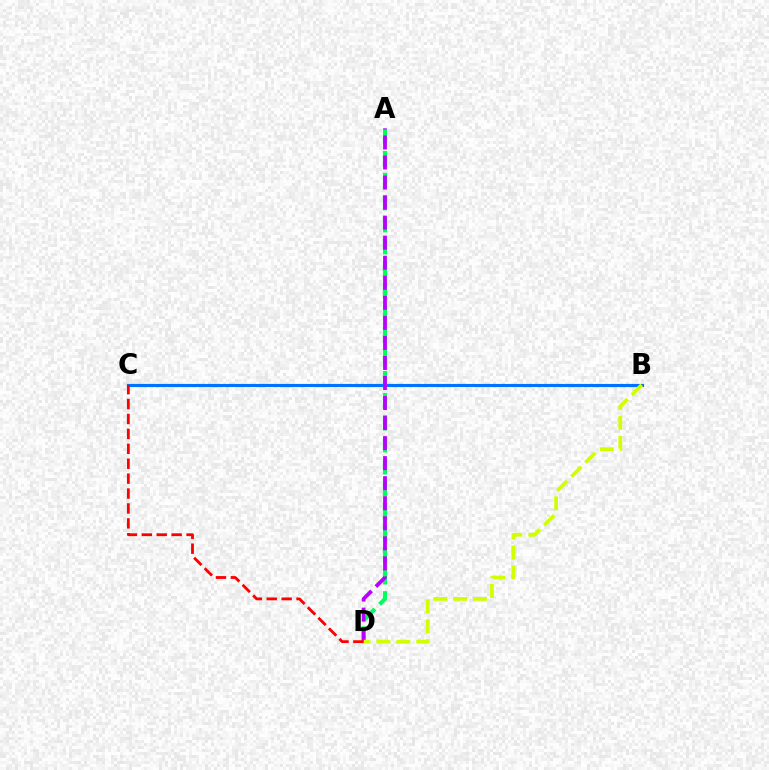{('B', 'C'): [{'color': '#0074ff', 'line_style': 'solid', 'thickness': 2.26}], ('A', 'D'): [{'color': '#00ff5c', 'line_style': 'dashed', 'thickness': 2.99}, {'color': '#b900ff', 'line_style': 'dashed', 'thickness': 2.72}], ('B', 'D'): [{'color': '#d1ff00', 'line_style': 'dashed', 'thickness': 2.7}], ('C', 'D'): [{'color': '#ff0000', 'line_style': 'dashed', 'thickness': 2.03}]}